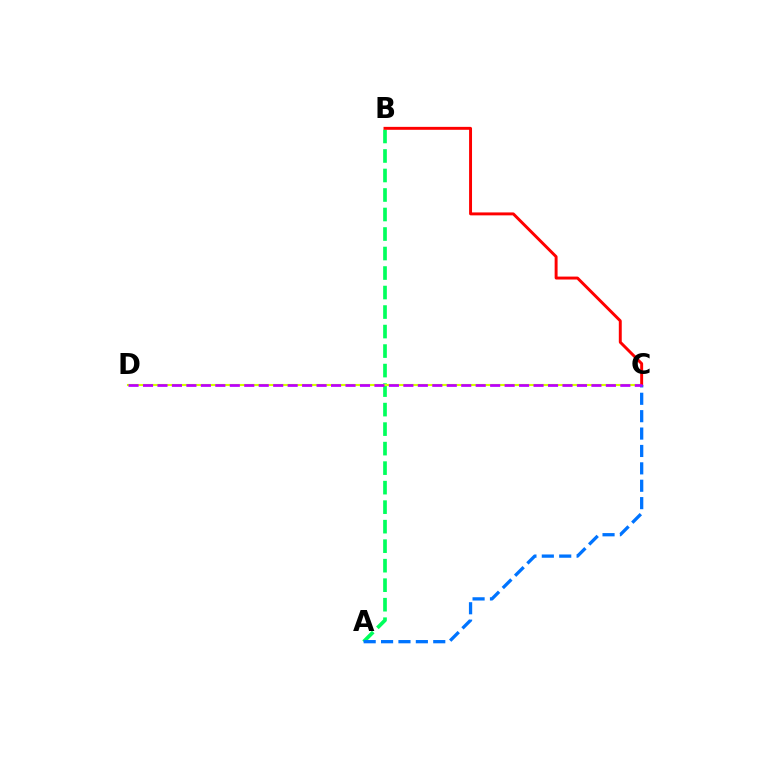{('A', 'B'): [{'color': '#00ff5c', 'line_style': 'dashed', 'thickness': 2.65}], ('C', 'D'): [{'color': '#d1ff00', 'line_style': 'solid', 'thickness': 1.52}, {'color': '#b900ff', 'line_style': 'dashed', 'thickness': 1.97}], ('B', 'C'): [{'color': '#ff0000', 'line_style': 'solid', 'thickness': 2.11}], ('A', 'C'): [{'color': '#0074ff', 'line_style': 'dashed', 'thickness': 2.36}]}